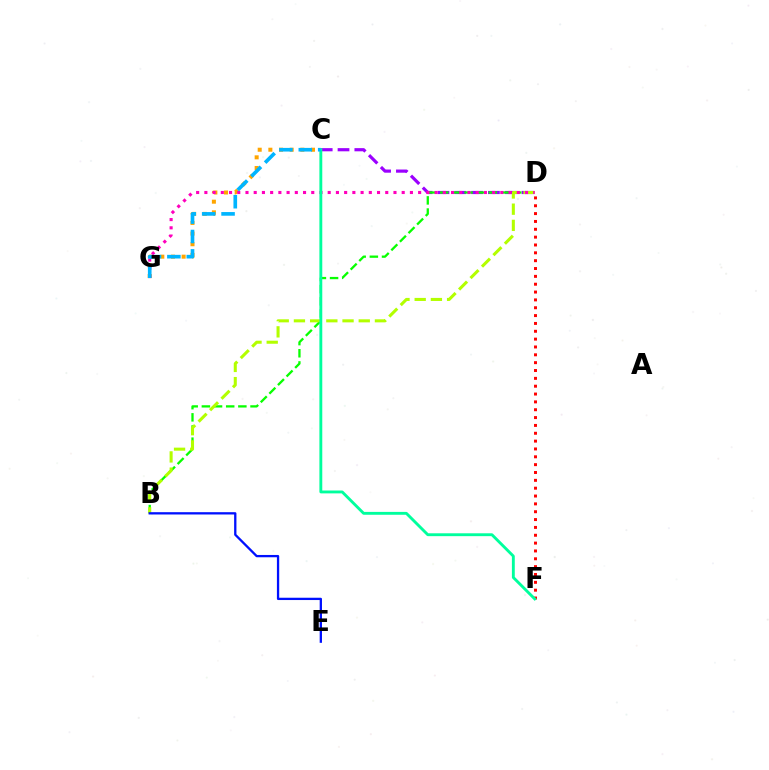{('C', 'D'): [{'color': '#9b00ff', 'line_style': 'dashed', 'thickness': 2.28}], ('D', 'F'): [{'color': '#ff0000', 'line_style': 'dotted', 'thickness': 2.13}], ('C', 'G'): [{'color': '#ffa500', 'line_style': 'dotted', 'thickness': 2.9}, {'color': '#00b5ff', 'line_style': 'dashed', 'thickness': 2.63}], ('B', 'D'): [{'color': '#08ff00', 'line_style': 'dashed', 'thickness': 1.65}, {'color': '#b3ff00', 'line_style': 'dashed', 'thickness': 2.2}], ('D', 'G'): [{'color': '#ff00bd', 'line_style': 'dotted', 'thickness': 2.23}], ('C', 'F'): [{'color': '#00ff9d', 'line_style': 'solid', 'thickness': 2.07}], ('B', 'E'): [{'color': '#0010ff', 'line_style': 'solid', 'thickness': 1.66}]}